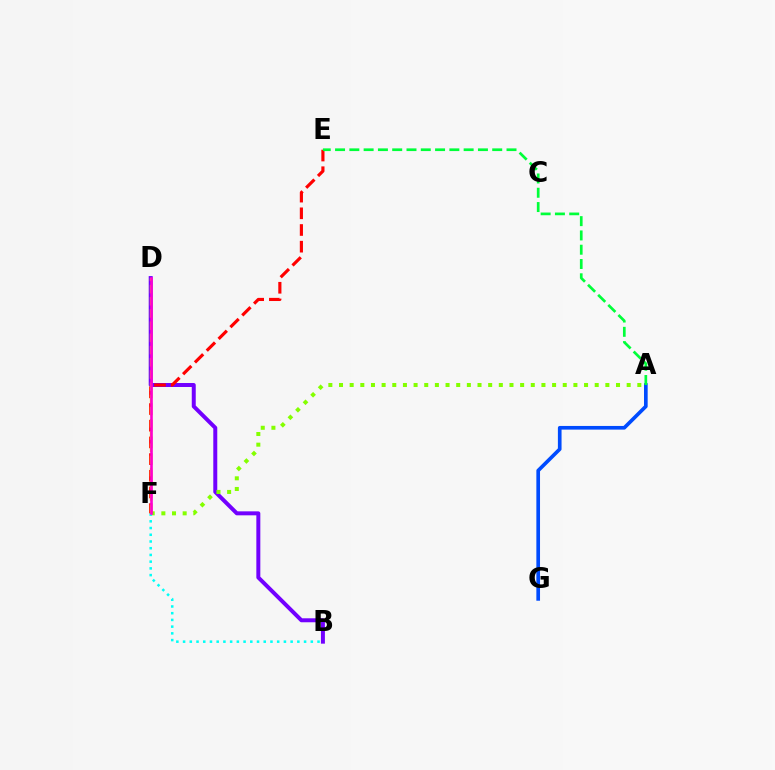{('B', 'D'): [{'color': '#7200ff', 'line_style': 'solid', 'thickness': 2.86}], ('A', 'F'): [{'color': '#84ff00', 'line_style': 'dotted', 'thickness': 2.89}], ('B', 'F'): [{'color': '#00fff6', 'line_style': 'dotted', 'thickness': 1.83}], ('E', 'F'): [{'color': '#ff0000', 'line_style': 'dashed', 'thickness': 2.27}], ('A', 'G'): [{'color': '#004bff', 'line_style': 'solid', 'thickness': 2.63}], ('A', 'E'): [{'color': '#00ff39', 'line_style': 'dashed', 'thickness': 1.94}], ('D', 'F'): [{'color': '#ffbd00', 'line_style': 'dashed', 'thickness': 1.66}, {'color': '#ff00cf', 'line_style': 'solid', 'thickness': 1.89}]}